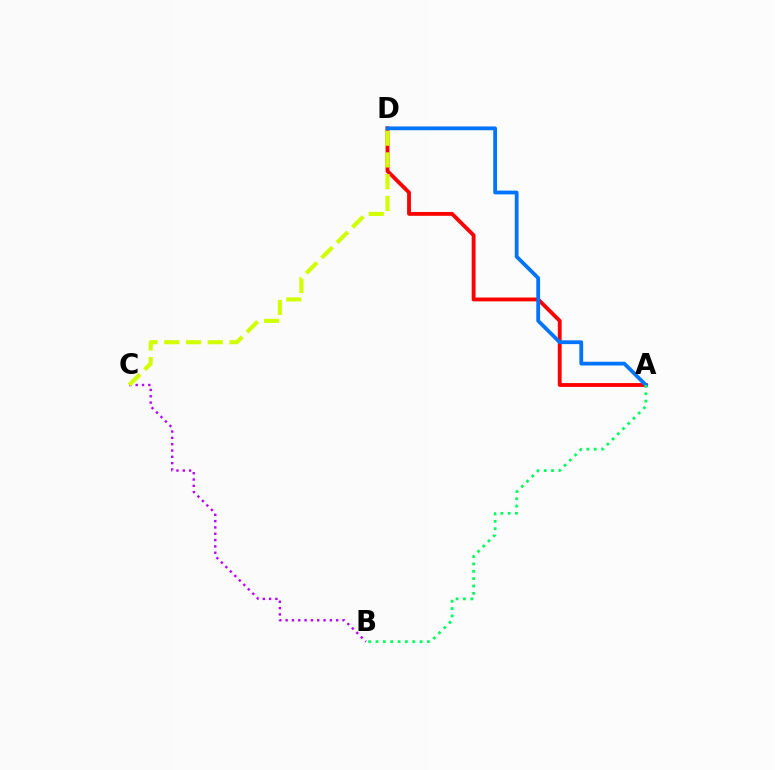{('A', 'D'): [{'color': '#ff0000', 'line_style': 'solid', 'thickness': 2.76}, {'color': '#0074ff', 'line_style': 'solid', 'thickness': 2.72}], ('B', 'C'): [{'color': '#b900ff', 'line_style': 'dotted', 'thickness': 1.72}], ('C', 'D'): [{'color': '#d1ff00', 'line_style': 'dashed', 'thickness': 2.95}], ('A', 'B'): [{'color': '#00ff5c', 'line_style': 'dotted', 'thickness': 2.0}]}